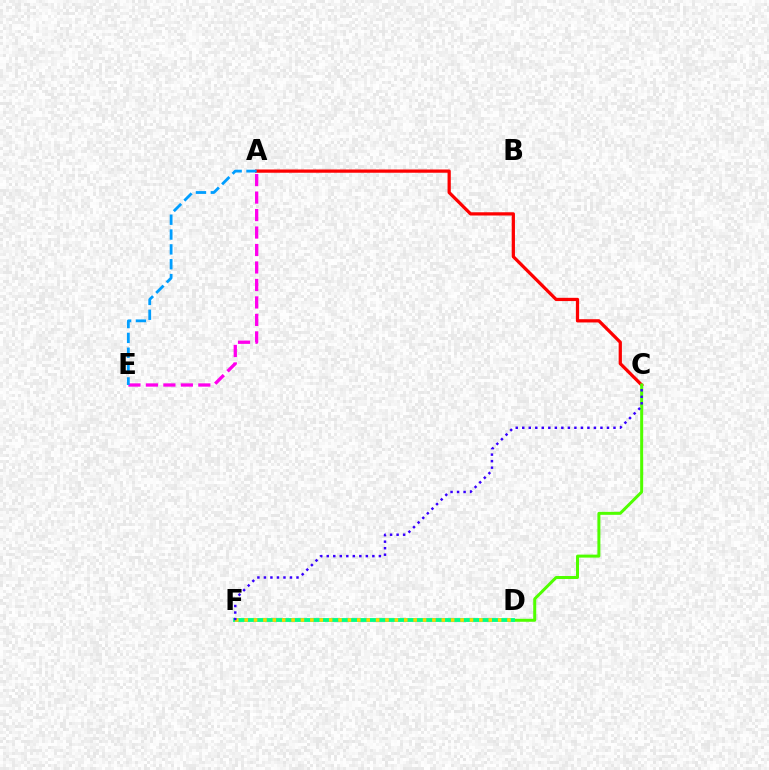{('A', 'E'): [{'color': '#ff00ed', 'line_style': 'dashed', 'thickness': 2.37}, {'color': '#009eff', 'line_style': 'dashed', 'thickness': 2.02}], ('A', 'C'): [{'color': '#ff0000', 'line_style': 'solid', 'thickness': 2.34}], ('C', 'D'): [{'color': '#4fff00', 'line_style': 'solid', 'thickness': 2.15}], ('D', 'F'): [{'color': '#00ff86', 'line_style': 'solid', 'thickness': 2.77}, {'color': '#ffd500', 'line_style': 'dotted', 'thickness': 2.55}], ('C', 'F'): [{'color': '#3700ff', 'line_style': 'dotted', 'thickness': 1.77}]}